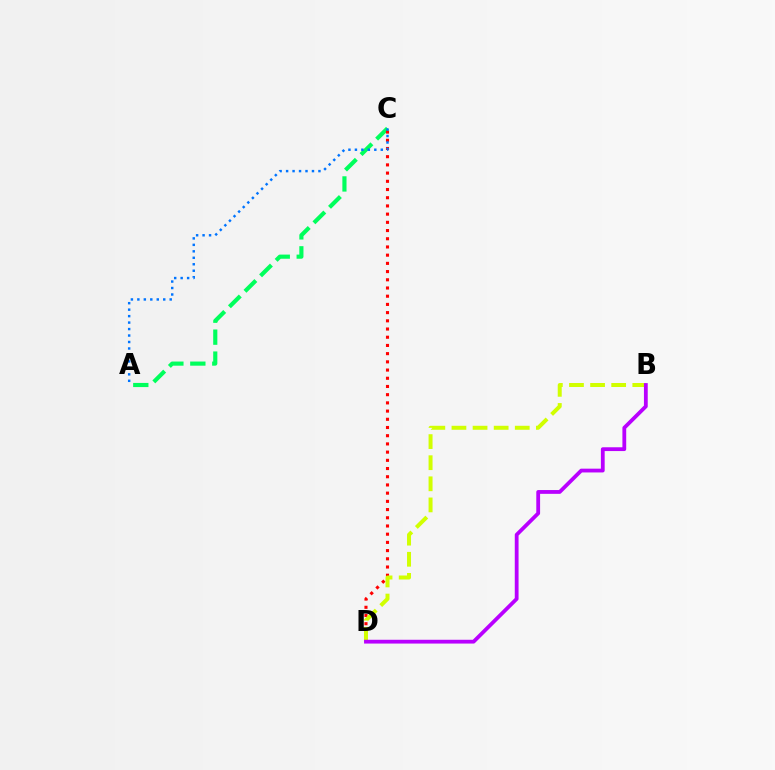{('A', 'C'): [{'color': '#00ff5c', 'line_style': 'dashed', 'thickness': 2.98}, {'color': '#0074ff', 'line_style': 'dotted', 'thickness': 1.76}], ('C', 'D'): [{'color': '#ff0000', 'line_style': 'dotted', 'thickness': 2.23}], ('B', 'D'): [{'color': '#d1ff00', 'line_style': 'dashed', 'thickness': 2.87}, {'color': '#b900ff', 'line_style': 'solid', 'thickness': 2.73}]}